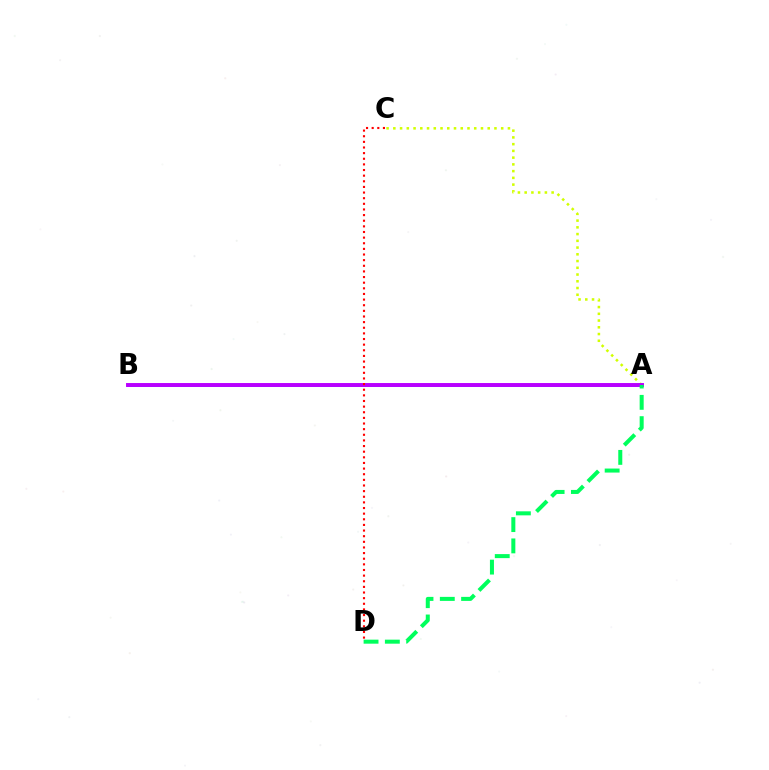{('A', 'B'): [{'color': '#0074ff', 'line_style': 'solid', 'thickness': 2.01}, {'color': '#b900ff', 'line_style': 'solid', 'thickness': 2.83}], ('A', 'C'): [{'color': '#d1ff00', 'line_style': 'dotted', 'thickness': 1.83}], ('C', 'D'): [{'color': '#ff0000', 'line_style': 'dotted', 'thickness': 1.53}], ('A', 'D'): [{'color': '#00ff5c', 'line_style': 'dashed', 'thickness': 2.89}]}